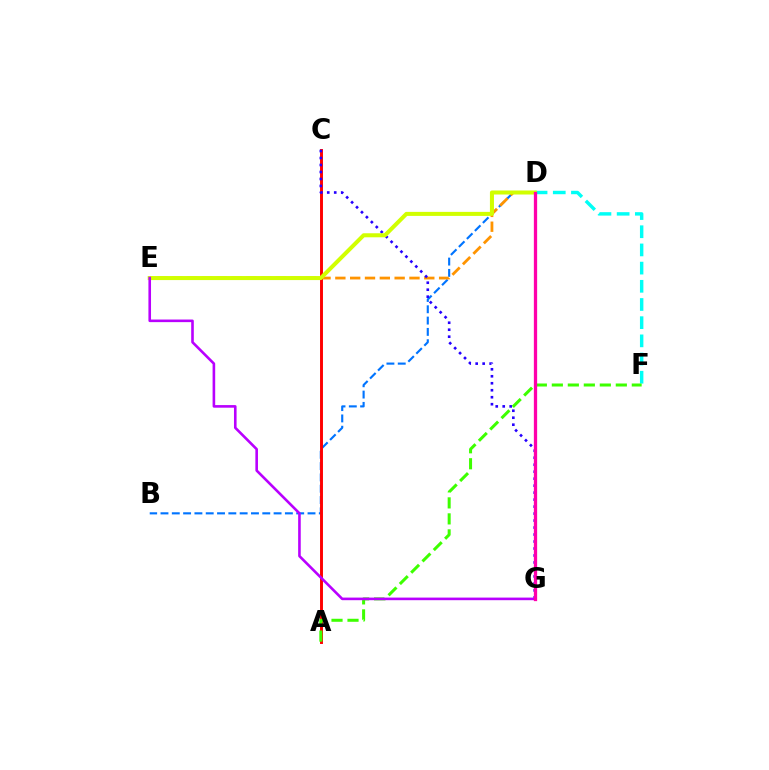{('B', 'D'): [{'color': '#0074ff', 'line_style': 'dashed', 'thickness': 1.54}], ('D', 'E'): [{'color': '#ff9400', 'line_style': 'dashed', 'thickness': 2.01}, {'color': '#d1ff00', 'line_style': 'solid', 'thickness': 2.91}], ('A', 'C'): [{'color': '#ff0000', 'line_style': 'solid', 'thickness': 2.11}], ('C', 'G'): [{'color': '#2500ff', 'line_style': 'dotted', 'thickness': 1.9}], ('D', 'F'): [{'color': '#00fff6', 'line_style': 'dashed', 'thickness': 2.47}], ('A', 'F'): [{'color': '#3dff00', 'line_style': 'dashed', 'thickness': 2.17}], ('E', 'G'): [{'color': '#b900ff', 'line_style': 'solid', 'thickness': 1.87}], ('D', 'G'): [{'color': '#00ff5c', 'line_style': 'dotted', 'thickness': 2.12}, {'color': '#ff00ac', 'line_style': 'solid', 'thickness': 2.36}]}